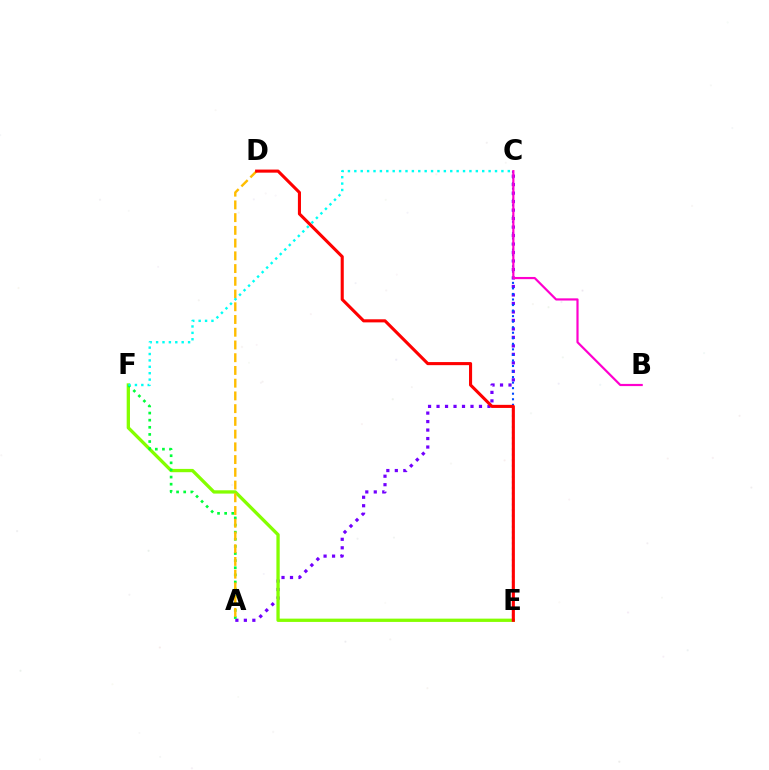{('A', 'C'): [{'color': '#7200ff', 'line_style': 'dotted', 'thickness': 2.31}], ('E', 'F'): [{'color': '#84ff00', 'line_style': 'solid', 'thickness': 2.37}], ('C', 'E'): [{'color': '#004bff', 'line_style': 'dotted', 'thickness': 1.51}], ('A', 'F'): [{'color': '#00ff39', 'line_style': 'dotted', 'thickness': 1.93}], ('A', 'D'): [{'color': '#ffbd00', 'line_style': 'dashed', 'thickness': 1.73}], ('C', 'F'): [{'color': '#00fff6', 'line_style': 'dotted', 'thickness': 1.74}], ('B', 'C'): [{'color': '#ff00cf', 'line_style': 'solid', 'thickness': 1.58}], ('D', 'E'): [{'color': '#ff0000', 'line_style': 'solid', 'thickness': 2.22}]}